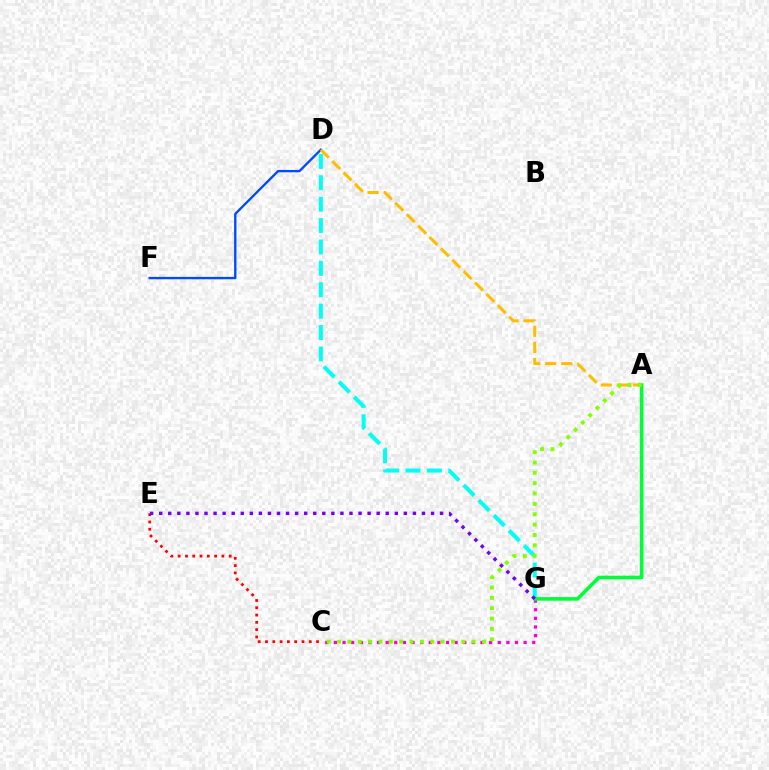{('D', 'F'): [{'color': '#004bff', 'line_style': 'solid', 'thickness': 1.7}], ('D', 'G'): [{'color': '#00fff6', 'line_style': 'dashed', 'thickness': 2.91}], ('C', 'G'): [{'color': '#ff00cf', 'line_style': 'dotted', 'thickness': 2.34}], ('A', 'D'): [{'color': '#ffbd00', 'line_style': 'dashed', 'thickness': 2.19}], ('A', 'G'): [{'color': '#00ff39', 'line_style': 'solid', 'thickness': 2.59}], ('C', 'E'): [{'color': '#ff0000', 'line_style': 'dotted', 'thickness': 1.98}], ('A', 'C'): [{'color': '#84ff00', 'line_style': 'dotted', 'thickness': 2.81}], ('E', 'G'): [{'color': '#7200ff', 'line_style': 'dotted', 'thickness': 2.46}]}